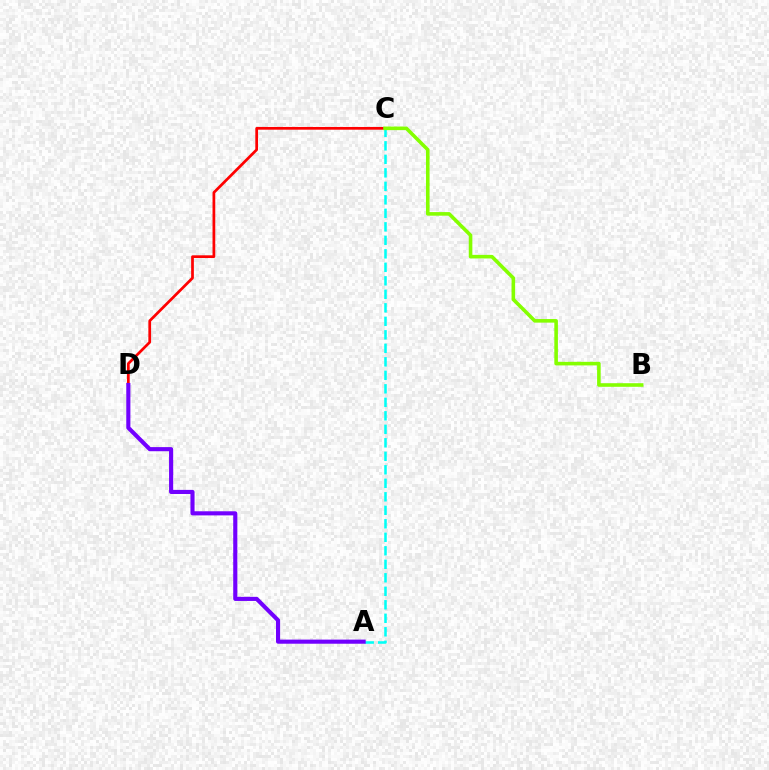{('A', 'C'): [{'color': '#00fff6', 'line_style': 'dashed', 'thickness': 1.83}], ('C', 'D'): [{'color': '#ff0000', 'line_style': 'solid', 'thickness': 1.96}], ('B', 'C'): [{'color': '#84ff00', 'line_style': 'solid', 'thickness': 2.59}], ('A', 'D'): [{'color': '#7200ff', 'line_style': 'solid', 'thickness': 2.97}]}